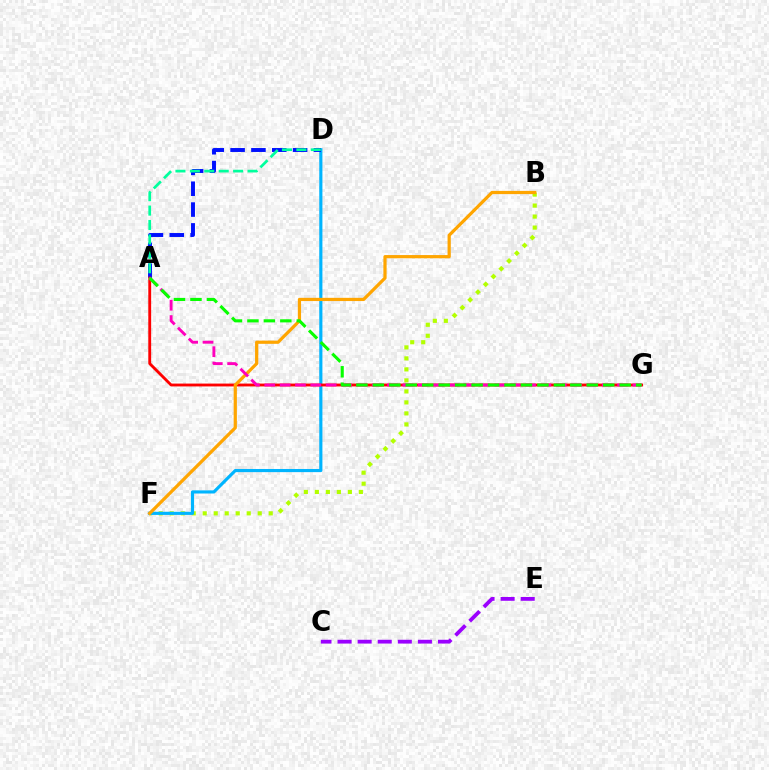{('B', 'F'): [{'color': '#b3ff00', 'line_style': 'dotted', 'thickness': 2.99}, {'color': '#ffa500', 'line_style': 'solid', 'thickness': 2.32}], ('C', 'E'): [{'color': '#9b00ff', 'line_style': 'dashed', 'thickness': 2.73}], ('D', 'F'): [{'color': '#00b5ff', 'line_style': 'solid', 'thickness': 2.26}], ('A', 'D'): [{'color': '#0010ff', 'line_style': 'dashed', 'thickness': 2.83}, {'color': '#00ff9d', 'line_style': 'dashed', 'thickness': 1.96}], ('A', 'G'): [{'color': '#ff0000', 'line_style': 'solid', 'thickness': 2.05}, {'color': '#ff00bd', 'line_style': 'dashed', 'thickness': 2.08}, {'color': '#08ff00', 'line_style': 'dashed', 'thickness': 2.24}]}